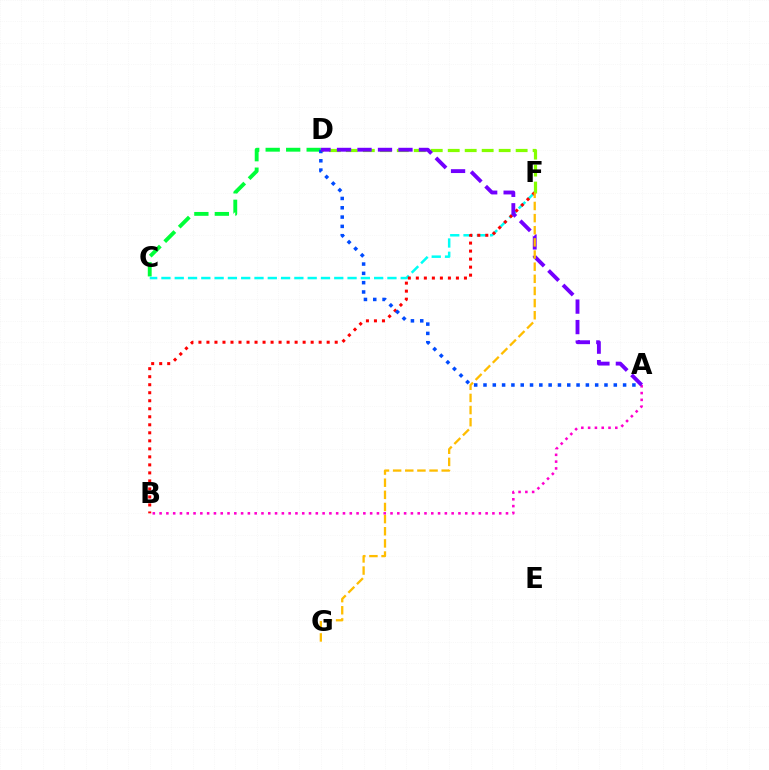{('A', 'B'): [{'color': '#ff00cf', 'line_style': 'dotted', 'thickness': 1.85}], ('C', 'F'): [{'color': '#00fff6', 'line_style': 'dashed', 'thickness': 1.81}], ('C', 'D'): [{'color': '#00ff39', 'line_style': 'dashed', 'thickness': 2.78}], ('B', 'F'): [{'color': '#ff0000', 'line_style': 'dotted', 'thickness': 2.18}], ('D', 'F'): [{'color': '#84ff00', 'line_style': 'dashed', 'thickness': 2.31}], ('A', 'D'): [{'color': '#004bff', 'line_style': 'dotted', 'thickness': 2.53}, {'color': '#7200ff', 'line_style': 'dashed', 'thickness': 2.78}], ('F', 'G'): [{'color': '#ffbd00', 'line_style': 'dashed', 'thickness': 1.65}]}